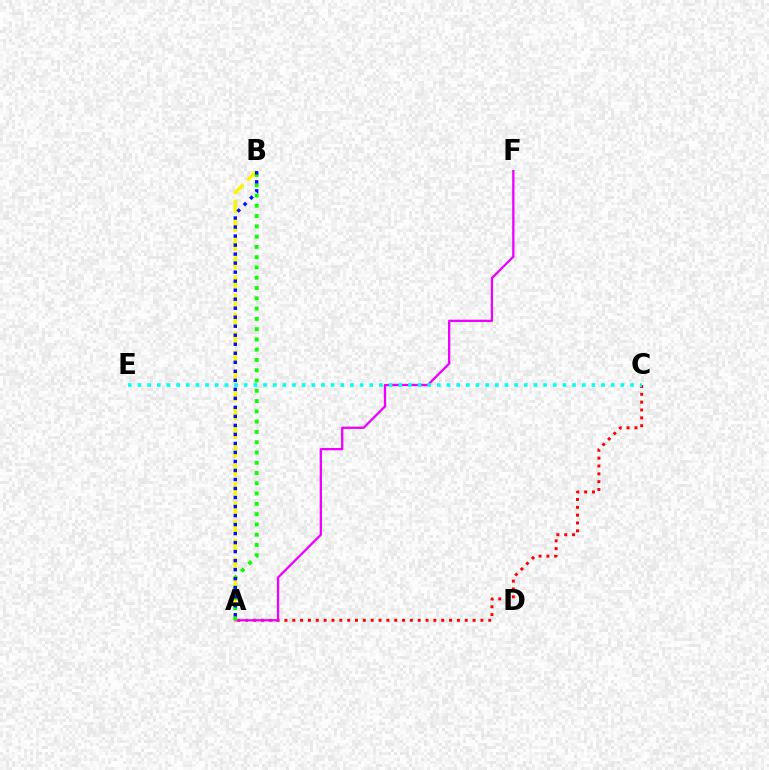{('A', 'C'): [{'color': '#ff0000', 'line_style': 'dotted', 'thickness': 2.13}], ('A', 'F'): [{'color': '#ee00ff', 'line_style': 'solid', 'thickness': 1.65}], ('C', 'E'): [{'color': '#00fff6', 'line_style': 'dotted', 'thickness': 2.62}], ('A', 'B'): [{'color': '#fcf500', 'line_style': 'dashed', 'thickness': 2.56}, {'color': '#08ff00', 'line_style': 'dotted', 'thickness': 2.79}, {'color': '#0010ff', 'line_style': 'dotted', 'thickness': 2.45}]}